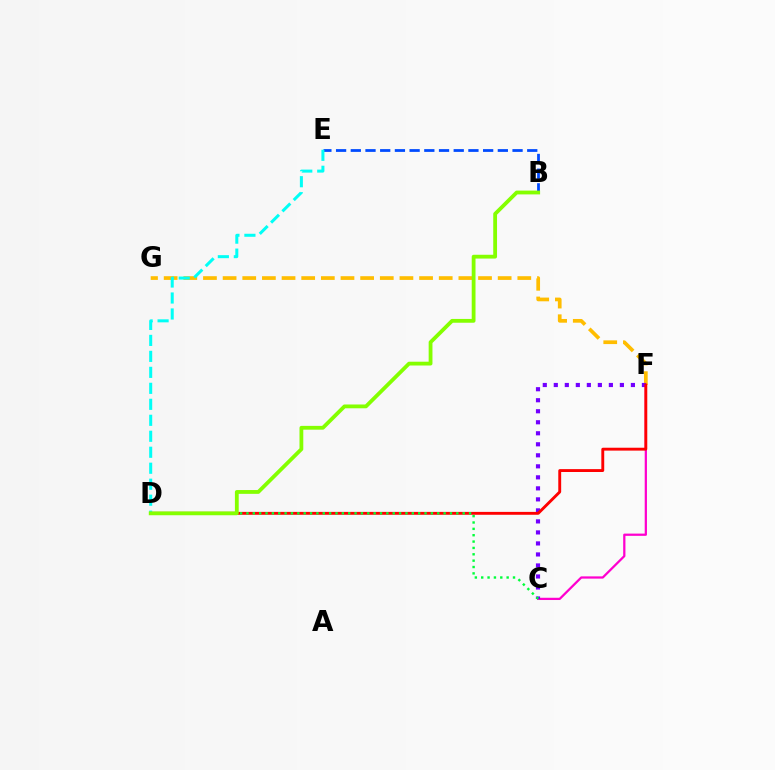{('C', 'F'): [{'color': '#ff00cf', 'line_style': 'solid', 'thickness': 1.62}, {'color': '#7200ff', 'line_style': 'dotted', 'thickness': 2.99}], ('F', 'G'): [{'color': '#ffbd00', 'line_style': 'dashed', 'thickness': 2.67}], ('D', 'F'): [{'color': '#ff0000', 'line_style': 'solid', 'thickness': 2.08}], ('B', 'E'): [{'color': '#004bff', 'line_style': 'dashed', 'thickness': 2.0}], ('C', 'D'): [{'color': '#00ff39', 'line_style': 'dotted', 'thickness': 1.73}], ('D', 'E'): [{'color': '#00fff6', 'line_style': 'dashed', 'thickness': 2.17}], ('B', 'D'): [{'color': '#84ff00', 'line_style': 'solid', 'thickness': 2.74}]}